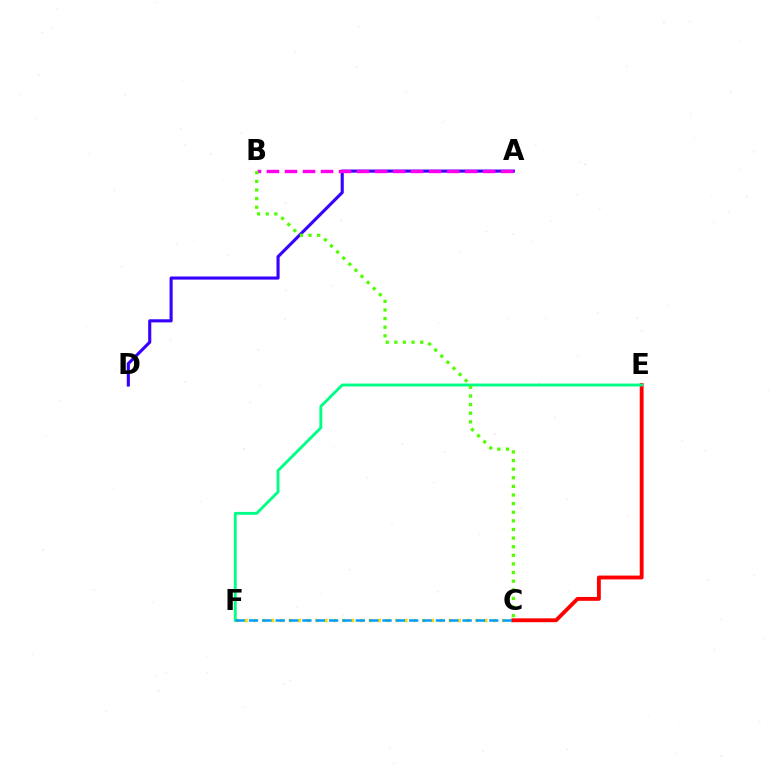{('C', 'F'): [{'color': '#ffd500', 'line_style': 'dotted', 'thickness': 2.41}, {'color': '#009eff', 'line_style': 'dashed', 'thickness': 1.81}], ('C', 'E'): [{'color': '#ff0000', 'line_style': 'solid', 'thickness': 2.77}], ('A', 'D'): [{'color': '#3700ff', 'line_style': 'solid', 'thickness': 2.24}], ('A', 'B'): [{'color': '#ff00ed', 'line_style': 'dashed', 'thickness': 2.45}], ('E', 'F'): [{'color': '#00ff86', 'line_style': 'solid', 'thickness': 2.07}], ('B', 'C'): [{'color': '#4fff00', 'line_style': 'dotted', 'thickness': 2.34}]}